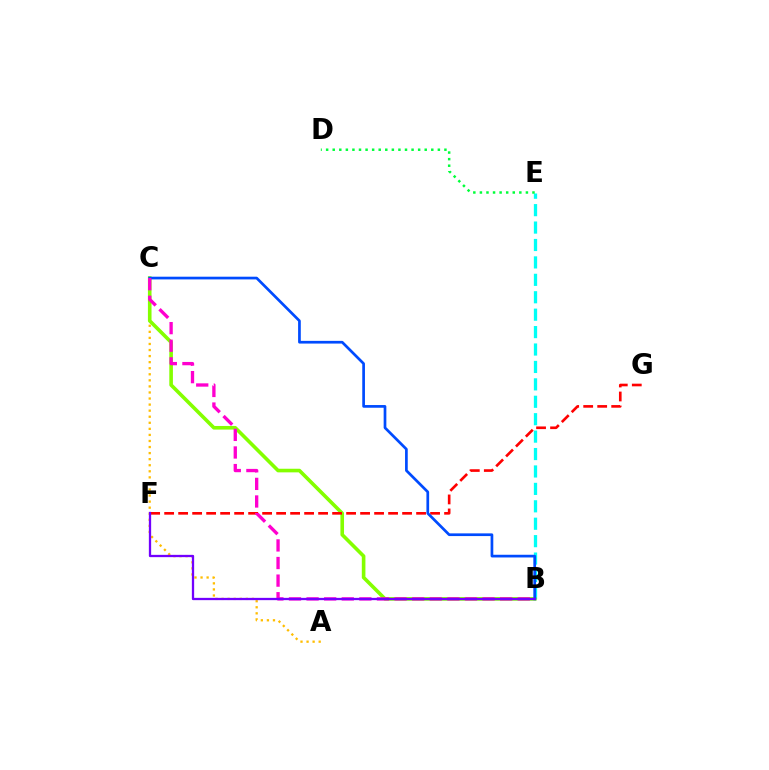{('B', 'E'): [{'color': '#00fff6', 'line_style': 'dashed', 'thickness': 2.37}], ('A', 'C'): [{'color': '#ffbd00', 'line_style': 'dotted', 'thickness': 1.65}], ('B', 'C'): [{'color': '#84ff00', 'line_style': 'solid', 'thickness': 2.6}, {'color': '#004bff', 'line_style': 'solid', 'thickness': 1.95}, {'color': '#ff00cf', 'line_style': 'dashed', 'thickness': 2.39}], ('D', 'E'): [{'color': '#00ff39', 'line_style': 'dotted', 'thickness': 1.79}], ('F', 'G'): [{'color': '#ff0000', 'line_style': 'dashed', 'thickness': 1.9}], ('B', 'F'): [{'color': '#7200ff', 'line_style': 'solid', 'thickness': 1.65}]}